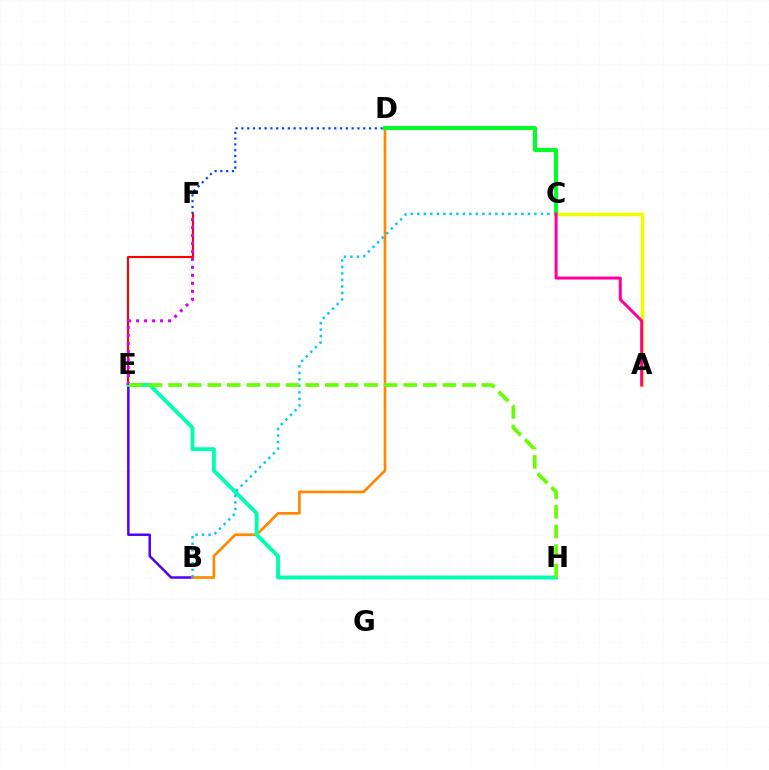{('B', 'E'): [{'color': '#4f00ff', 'line_style': 'solid', 'thickness': 1.79}], ('B', 'D'): [{'color': '#ff8800', 'line_style': 'solid', 'thickness': 1.93}], ('E', 'F'): [{'color': '#ff0000', 'line_style': 'solid', 'thickness': 1.54}, {'color': '#d600ff', 'line_style': 'dotted', 'thickness': 2.17}], ('E', 'H'): [{'color': '#00ffaf', 'line_style': 'solid', 'thickness': 2.79}, {'color': '#66ff00', 'line_style': 'dashed', 'thickness': 2.66}], ('C', 'D'): [{'color': '#00ff27', 'line_style': 'solid', 'thickness': 2.94}], ('D', 'F'): [{'color': '#003fff', 'line_style': 'dotted', 'thickness': 1.58}], ('B', 'C'): [{'color': '#00c7ff', 'line_style': 'dotted', 'thickness': 1.77}], ('A', 'C'): [{'color': '#eeff00', 'line_style': 'solid', 'thickness': 2.52}, {'color': '#ff00a0', 'line_style': 'solid', 'thickness': 2.17}]}